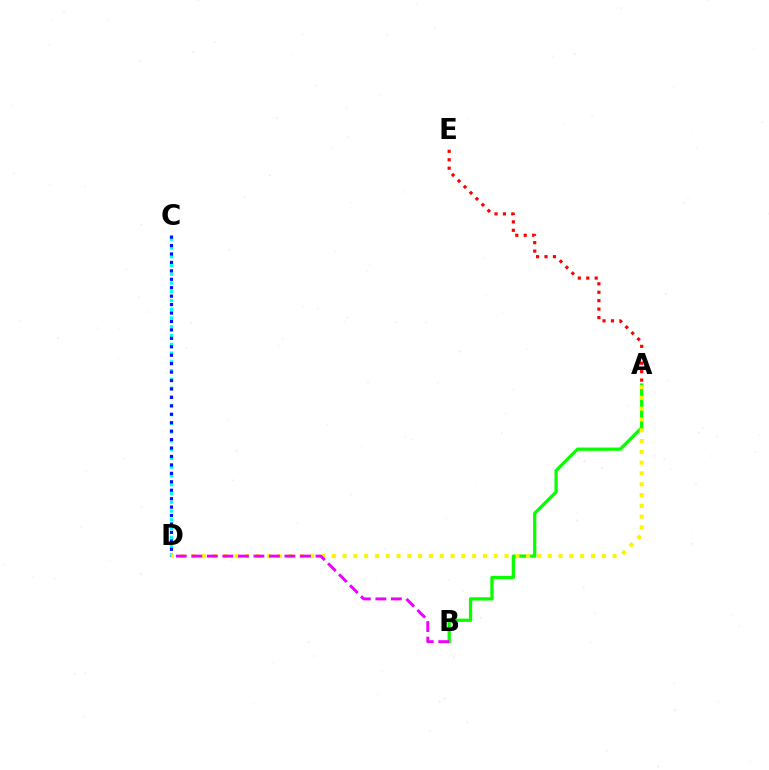{('A', 'B'): [{'color': '#08ff00', 'line_style': 'solid', 'thickness': 2.35}], ('C', 'D'): [{'color': '#00fff6', 'line_style': 'dotted', 'thickness': 2.38}, {'color': '#0010ff', 'line_style': 'dotted', 'thickness': 2.29}], ('A', 'D'): [{'color': '#fcf500', 'line_style': 'dotted', 'thickness': 2.93}], ('A', 'E'): [{'color': '#ff0000', 'line_style': 'dotted', 'thickness': 2.29}], ('B', 'D'): [{'color': '#ee00ff', 'line_style': 'dashed', 'thickness': 2.11}]}